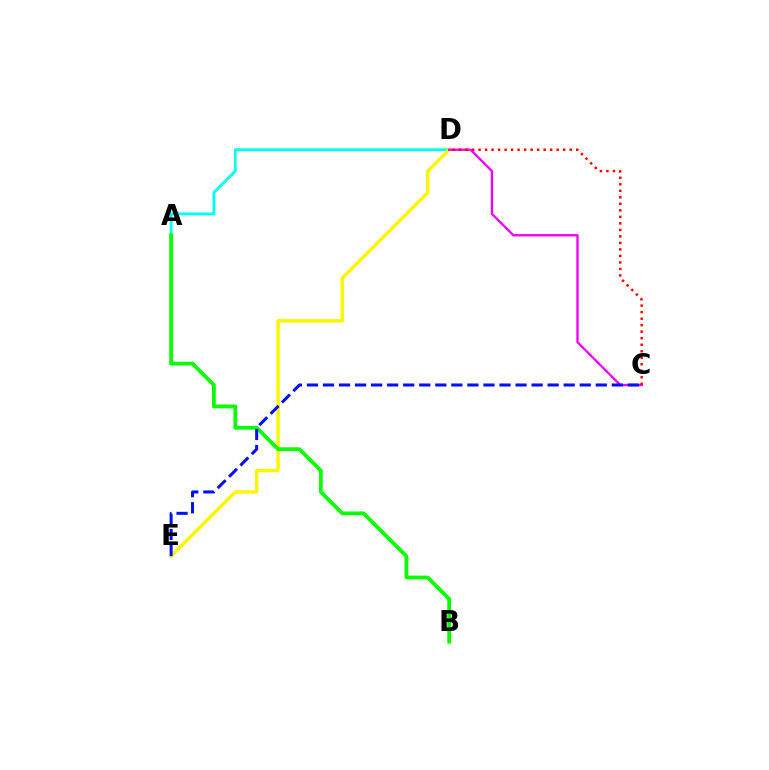{('A', 'D'): [{'color': '#00fff6', 'line_style': 'solid', 'thickness': 2.04}], ('D', 'E'): [{'color': '#fcf500', 'line_style': 'solid', 'thickness': 2.46}], ('C', 'D'): [{'color': '#ee00ff', 'line_style': 'solid', 'thickness': 1.67}, {'color': '#ff0000', 'line_style': 'dotted', 'thickness': 1.77}], ('A', 'B'): [{'color': '#08ff00', 'line_style': 'solid', 'thickness': 2.71}], ('C', 'E'): [{'color': '#0010ff', 'line_style': 'dashed', 'thickness': 2.18}]}